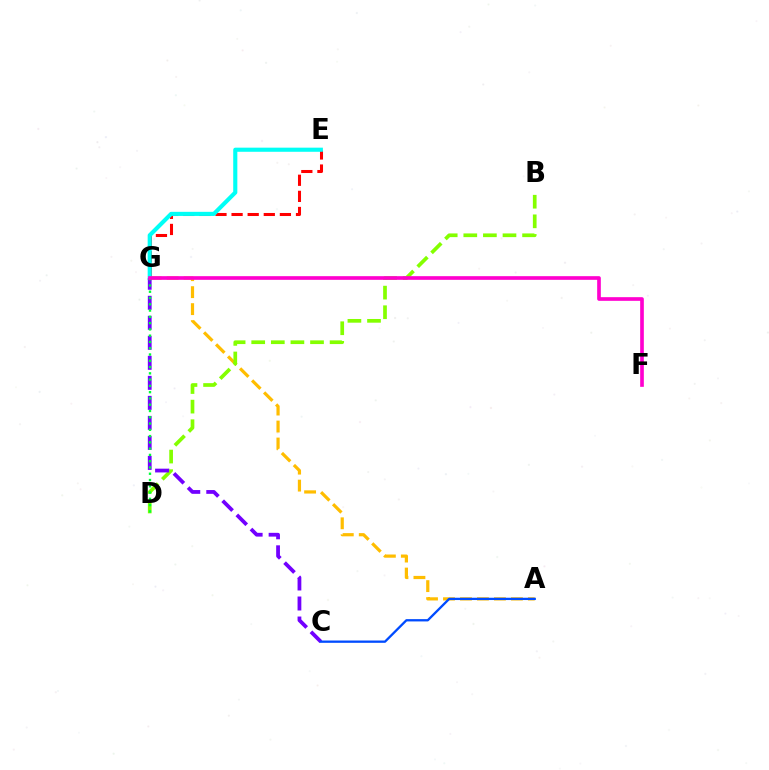{('E', 'G'): [{'color': '#ff0000', 'line_style': 'dashed', 'thickness': 2.19}, {'color': '#00fff6', 'line_style': 'solid', 'thickness': 2.97}], ('A', 'G'): [{'color': '#ffbd00', 'line_style': 'dashed', 'thickness': 2.31}], ('B', 'D'): [{'color': '#84ff00', 'line_style': 'dashed', 'thickness': 2.66}], ('C', 'G'): [{'color': '#7200ff', 'line_style': 'dashed', 'thickness': 2.72}], ('D', 'G'): [{'color': '#00ff39', 'line_style': 'dotted', 'thickness': 1.71}], ('A', 'C'): [{'color': '#004bff', 'line_style': 'solid', 'thickness': 1.66}], ('F', 'G'): [{'color': '#ff00cf', 'line_style': 'solid', 'thickness': 2.64}]}